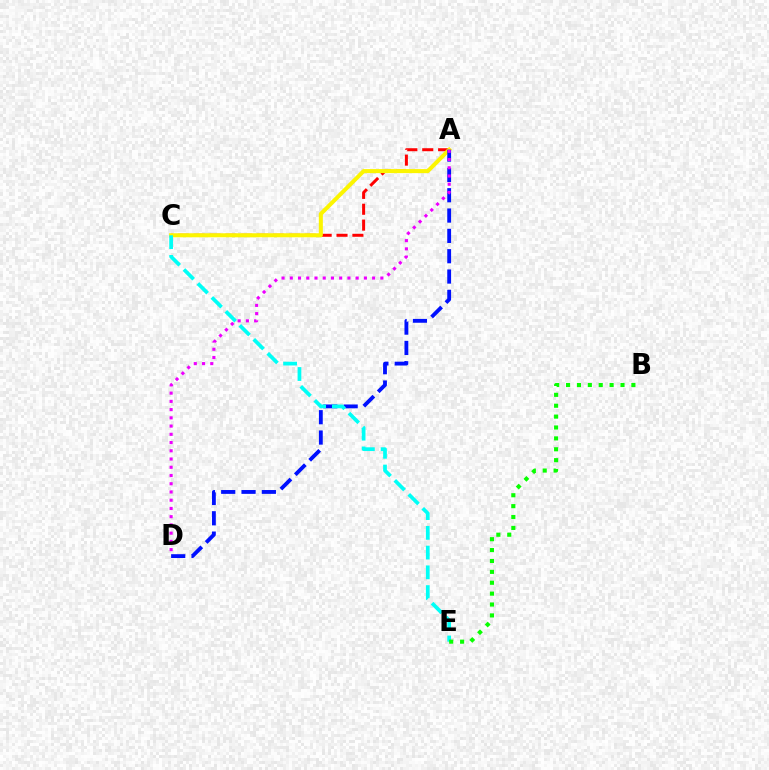{('A', 'C'): [{'color': '#ff0000', 'line_style': 'dashed', 'thickness': 2.16}, {'color': '#fcf500', 'line_style': 'solid', 'thickness': 2.9}], ('A', 'D'): [{'color': '#0010ff', 'line_style': 'dashed', 'thickness': 2.76}, {'color': '#ee00ff', 'line_style': 'dotted', 'thickness': 2.24}], ('C', 'E'): [{'color': '#00fff6', 'line_style': 'dashed', 'thickness': 2.68}], ('B', 'E'): [{'color': '#08ff00', 'line_style': 'dotted', 'thickness': 2.96}]}